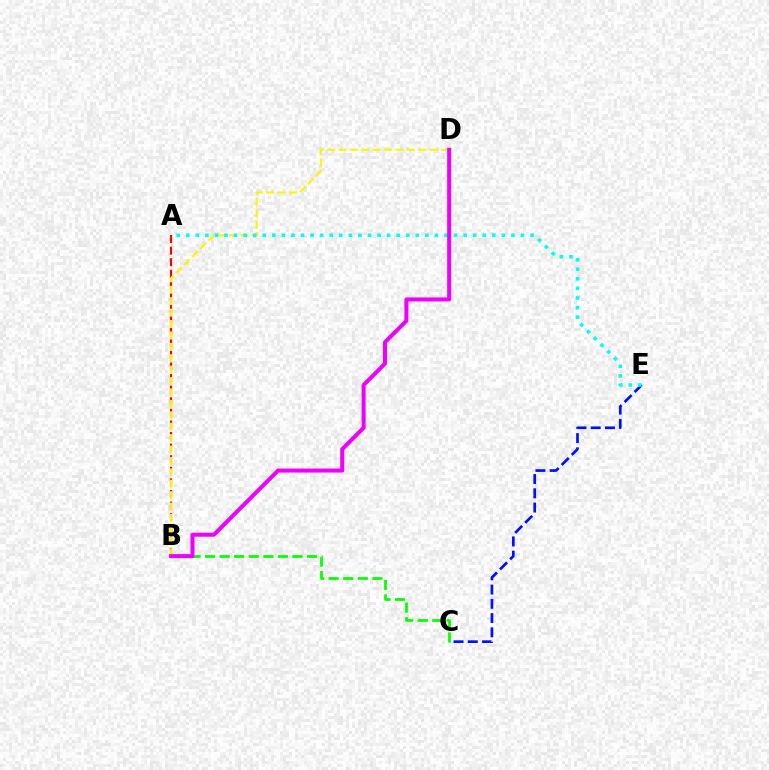{('A', 'B'): [{'color': '#ff0000', 'line_style': 'dashed', 'thickness': 1.57}], ('C', 'E'): [{'color': '#0010ff', 'line_style': 'dashed', 'thickness': 1.94}], ('B', 'D'): [{'color': '#fcf500', 'line_style': 'dashed', 'thickness': 1.55}, {'color': '#ee00ff', 'line_style': 'solid', 'thickness': 2.9}], ('B', 'C'): [{'color': '#08ff00', 'line_style': 'dashed', 'thickness': 1.98}], ('A', 'E'): [{'color': '#00fff6', 'line_style': 'dotted', 'thickness': 2.6}]}